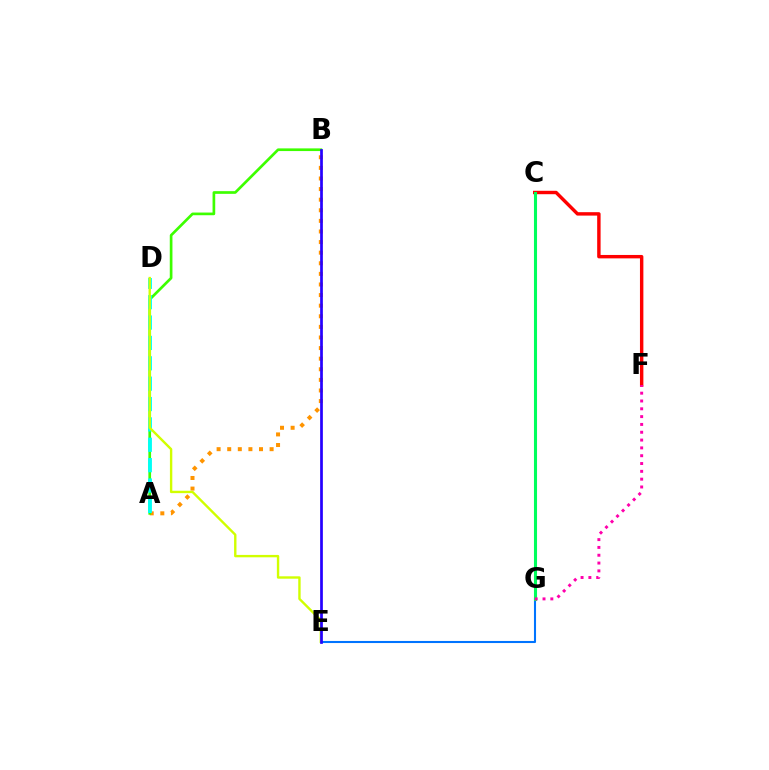{('C', 'G'): [{'color': '#b900ff', 'line_style': 'dashed', 'thickness': 2.17}, {'color': '#00ff5c', 'line_style': 'solid', 'thickness': 2.21}], ('E', 'G'): [{'color': '#0074ff', 'line_style': 'solid', 'thickness': 1.5}], ('A', 'B'): [{'color': '#ff9400', 'line_style': 'dotted', 'thickness': 2.88}, {'color': '#3dff00', 'line_style': 'solid', 'thickness': 1.93}], ('C', 'F'): [{'color': '#ff0000', 'line_style': 'solid', 'thickness': 2.46}], ('A', 'D'): [{'color': '#00fff6', 'line_style': 'dashed', 'thickness': 2.77}], ('D', 'E'): [{'color': '#d1ff00', 'line_style': 'solid', 'thickness': 1.72}], ('B', 'E'): [{'color': '#2500ff', 'line_style': 'solid', 'thickness': 1.96}], ('F', 'G'): [{'color': '#ff00ac', 'line_style': 'dotted', 'thickness': 2.12}]}